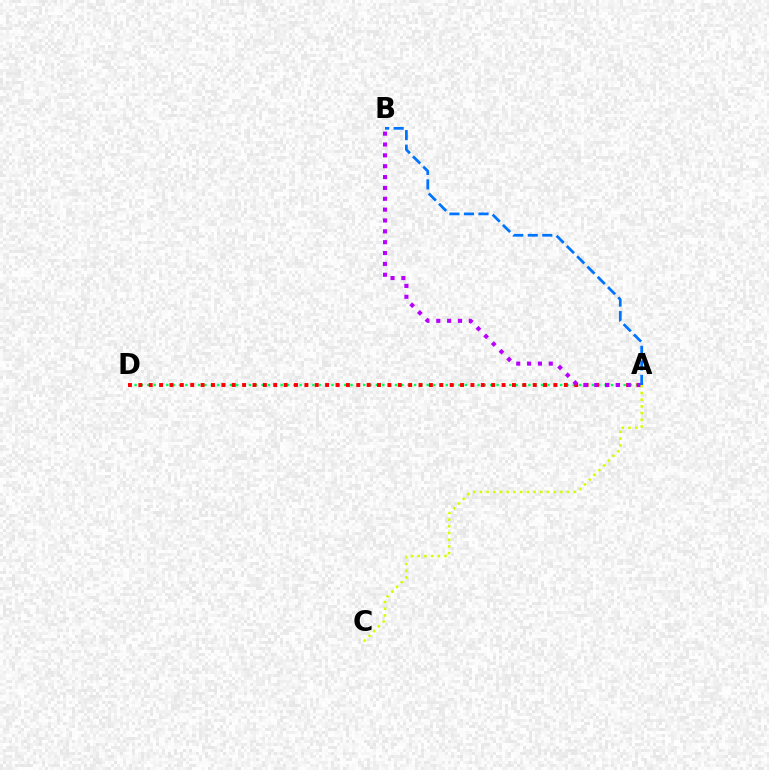{('A', 'D'): [{'color': '#00ff5c', 'line_style': 'dotted', 'thickness': 1.73}, {'color': '#ff0000', 'line_style': 'dotted', 'thickness': 2.82}], ('A', 'B'): [{'color': '#b900ff', 'line_style': 'dotted', 'thickness': 2.95}, {'color': '#0074ff', 'line_style': 'dashed', 'thickness': 1.97}], ('A', 'C'): [{'color': '#d1ff00', 'line_style': 'dotted', 'thickness': 1.82}]}